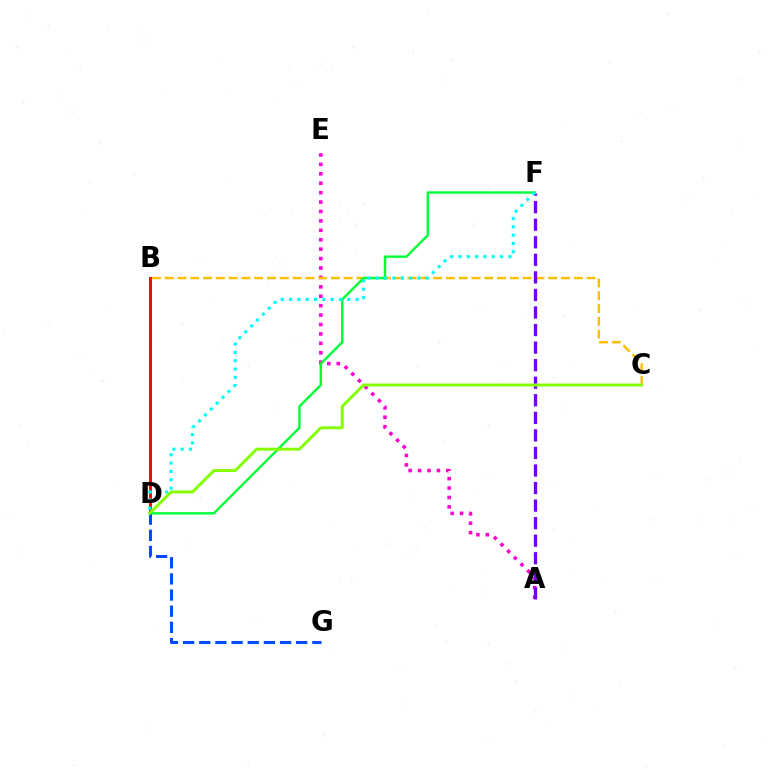{('B', 'D'): [{'color': '#ff0000', 'line_style': 'solid', 'thickness': 2.08}], ('A', 'E'): [{'color': '#ff00cf', 'line_style': 'dotted', 'thickness': 2.56}], ('B', 'C'): [{'color': '#ffbd00', 'line_style': 'dashed', 'thickness': 1.74}], ('A', 'F'): [{'color': '#7200ff', 'line_style': 'dashed', 'thickness': 2.38}], ('D', 'F'): [{'color': '#00ff39', 'line_style': 'solid', 'thickness': 1.73}, {'color': '#00fff6', 'line_style': 'dotted', 'thickness': 2.26}], ('D', 'G'): [{'color': '#004bff', 'line_style': 'dashed', 'thickness': 2.19}], ('C', 'D'): [{'color': '#84ff00', 'line_style': 'solid', 'thickness': 2.11}]}